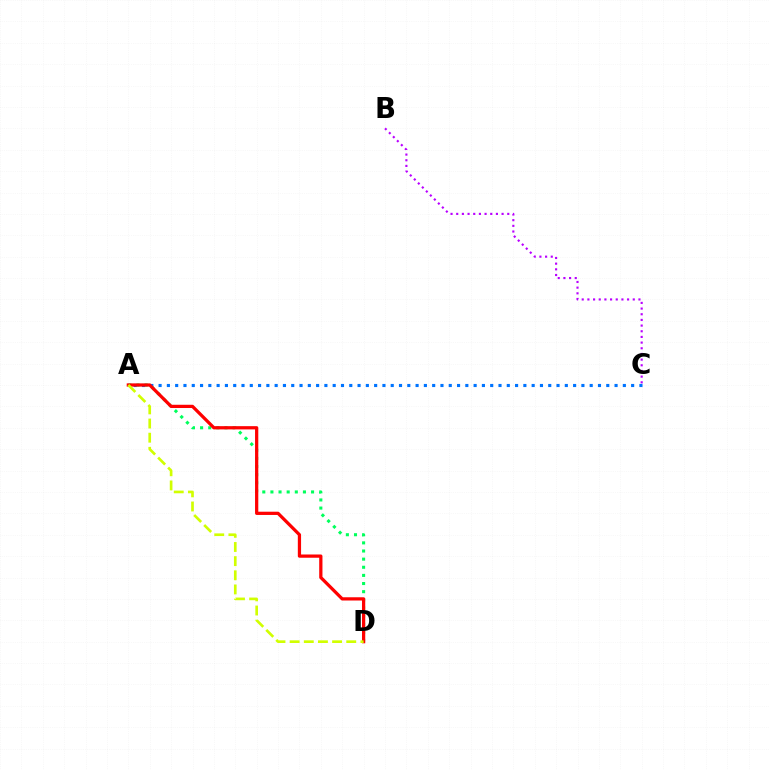{('B', 'C'): [{'color': '#b900ff', 'line_style': 'dotted', 'thickness': 1.54}], ('A', 'C'): [{'color': '#0074ff', 'line_style': 'dotted', 'thickness': 2.25}], ('A', 'D'): [{'color': '#00ff5c', 'line_style': 'dotted', 'thickness': 2.21}, {'color': '#ff0000', 'line_style': 'solid', 'thickness': 2.34}, {'color': '#d1ff00', 'line_style': 'dashed', 'thickness': 1.92}]}